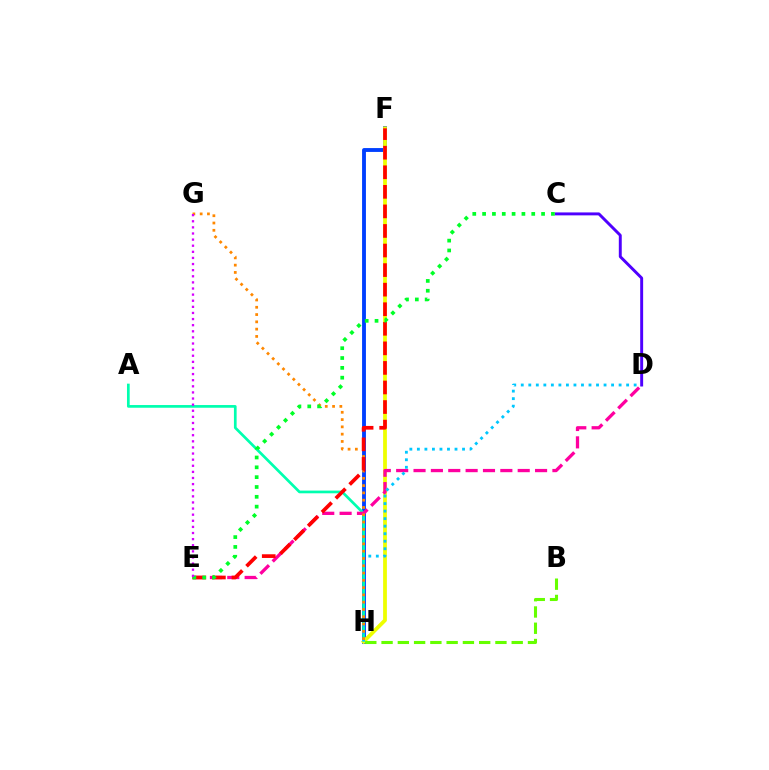{('F', 'H'): [{'color': '#003fff', 'line_style': 'solid', 'thickness': 2.78}, {'color': '#eeff00', 'line_style': 'solid', 'thickness': 2.71}], ('A', 'H'): [{'color': '#00ffaf', 'line_style': 'solid', 'thickness': 1.94}], ('D', 'E'): [{'color': '#ff00a0', 'line_style': 'dashed', 'thickness': 2.36}], ('D', 'H'): [{'color': '#00c7ff', 'line_style': 'dotted', 'thickness': 2.04}], ('C', 'D'): [{'color': '#4f00ff', 'line_style': 'solid', 'thickness': 2.11}], ('G', 'H'): [{'color': '#ff8800', 'line_style': 'dotted', 'thickness': 1.98}], ('E', 'F'): [{'color': '#ff0000', 'line_style': 'dashed', 'thickness': 2.66}], ('C', 'E'): [{'color': '#00ff27', 'line_style': 'dotted', 'thickness': 2.67}], ('B', 'H'): [{'color': '#66ff00', 'line_style': 'dashed', 'thickness': 2.21}], ('E', 'G'): [{'color': '#d600ff', 'line_style': 'dotted', 'thickness': 1.66}]}